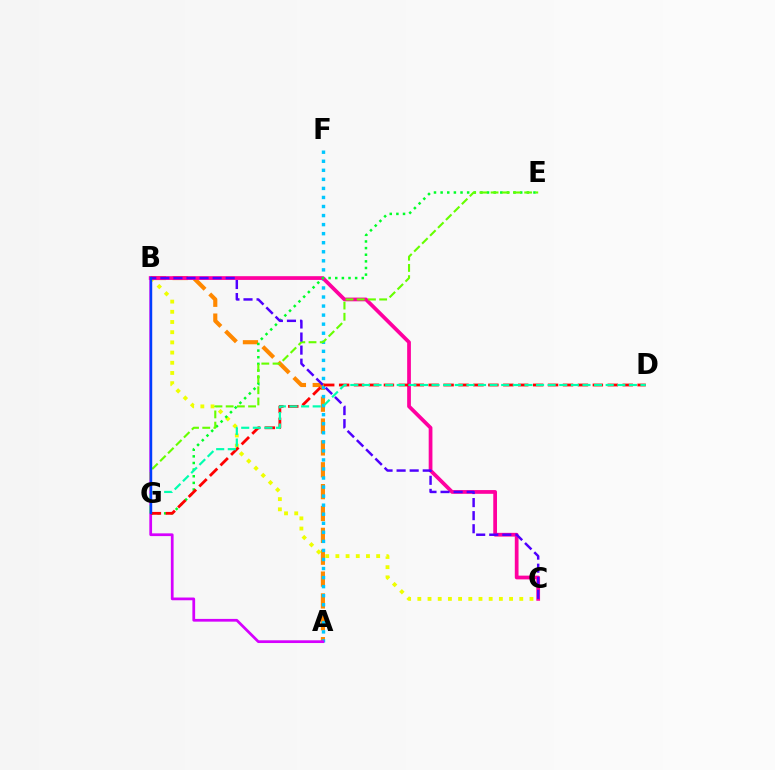{('A', 'B'): [{'color': '#ff8800', 'line_style': 'dashed', 'thickness': 2.97}, {'color': '#d600ff', 'line_style': 'solid', 'thickness': 1.97}], ('A', 'F'): [{'color': '#00c7ff', 'line_style': 'dotted', 'thickness': 2.46}], ('B', 'C'): [{'color': '#eeff00', 'line_style': 'dotted', 'thickness': 2.77}, {'color': '#ff00a0', 'line_style': 'solid', 'thickness': 2.69}, {'color': '#4f00ff', 'line_style': 'dashed', 'thickness': 1.78}], ('E', 'G'): [{'color': '#00ff27', 'line_style': 'dotted', 'thickness': 1.8}, {'color': '#66ff00', 'line_style': 'dashed', 'thickness': 1.52}], ('D', 'G'): [{'color': '#ff0000', 'line_style': 'dashed', 'thickness': 2.03}, {'color': '#00ffaf', 'line_style': 'dashed', 'thickness': 1.58}], ('B', 'G'): [{'color': '#003fff', 'line_style': 'solid', 'thickness': 1.69}]}